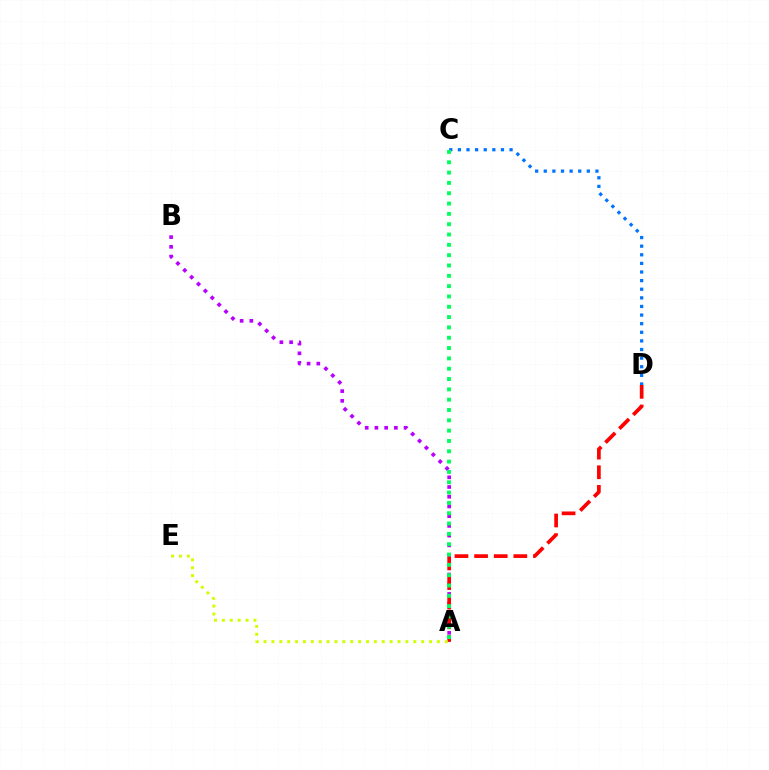{('A', 'B'): [{'color': '#b900ff', 'line_style': 'dotted', 'thickness': 2.64}], ('A', 'D'): [{'color': '#ff0000', 'line_style': 'dashed', 'thickness': 2.67}], ('A', 'E'): [{'color': '#d1ff00', 'line_style': 'dotted', 'thickness': 2.14}], ('C', 'D'): [{'color': '#0074ff', 'line_style': 'dotted', 'thickness': 2.34}], ('A', 'C'): [{'color': '#00ff5c', 'line_style': 'dotted', 'thickness': 2.8}]}